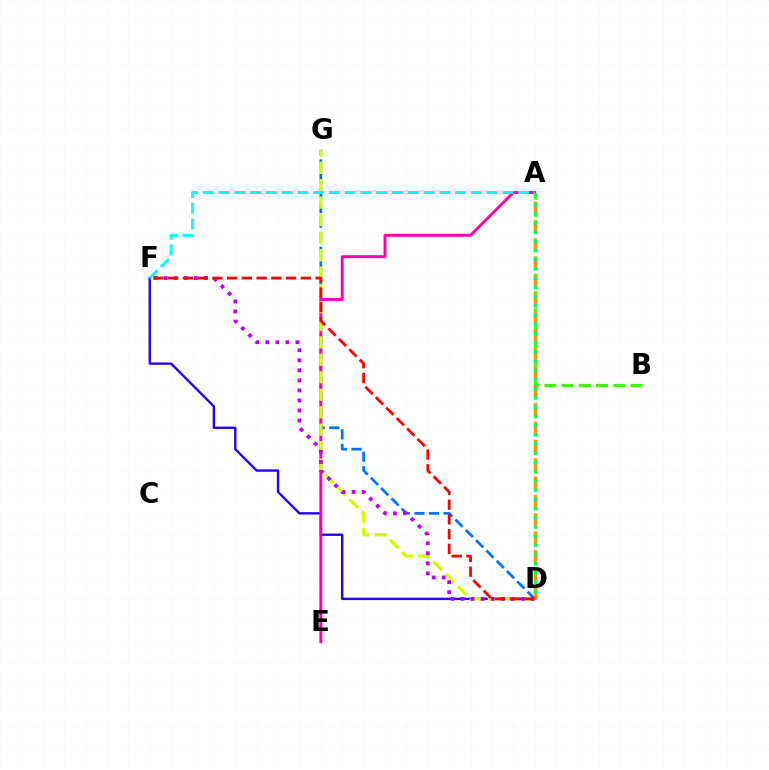{('D', 'G'): [{'color': '#0074ff', 'line_style': 'dashed', 'thickness': 1.98}, {'color': '#d1ff00', 'line_style': 'dashed', 'thickness': 2.37}], ('D', 'F'): [{'color': '#2500ff', 'line_style': 'solid', 'thickness': 1.72}, {'color': '#b900ff', 'line_style': 'dotted', 'thickness': 2.73}, {'color': '#ff0000', 'line_style': 'dashed', 'thickness': 2.0}], ('A', 'E'): [{'color': '#ff00ac', 'line_style': 'solid', 'thickness': 2.12}], ('A', 'B'): [{'color': '#3dff00', 'line_style': 'dashed', 'thickness': 2.34}], ('A', 'D'): [{'color': '#ff9400', 'line_style': 'dashed', 'thickness': 2.49}, {'color': '#00ff5c', 'line_style': 'dotted', 'thickness': 2.5}], ('A', 'F'): [{'color': '#00fff6', 'line_style': 'dashed', 'thickness': 2.14}]}